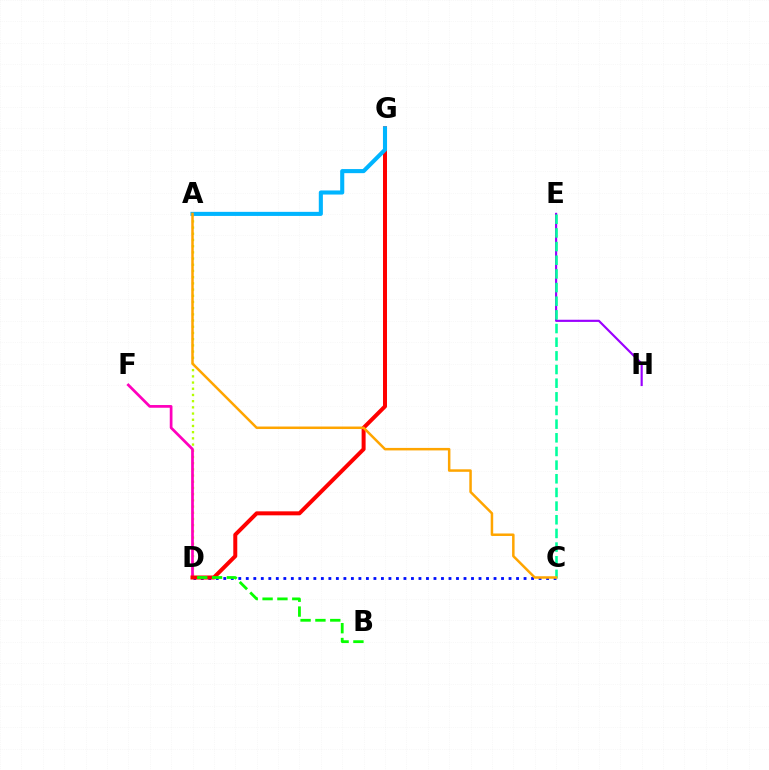{('E', 'H'): [{'color': '#9b00ff', 'line_style': 'solid', 'thickness': 1.56}], ('C', 'D'): [{'color': '#0010ff', 'line_style': 'dotted', 'thickness': 2.04}], ('A', 'D'): [{'color': '#b3ff00', 'line_style': 'dotted', 'thickness': 1.68}], ('D', 'F'): [{'color': '#ff00bd', 'line_style': 'solid', 'thickness': 1.96}], ('C', 'E'): [{'color': '#00ff9d', 'line_style': 'dashed', 'thickness': 1.86}], ('D', 'G'): [{'color': '#ff0000', 'line_style': 'solid', 'thickness': 2.87}], ('A', 'G'): [{'color': '#00b5ff', 'line_style': 'solid', 'thickness': 2.94}], ('B', 'D'): [{'color': '#08ff00', 'line_style': 'dashed', 'thickness': 2.02}], ('A', 'C'): [{'color': '#ffa500', 'line_style': 'solid', 'thickness': 1.8}]}